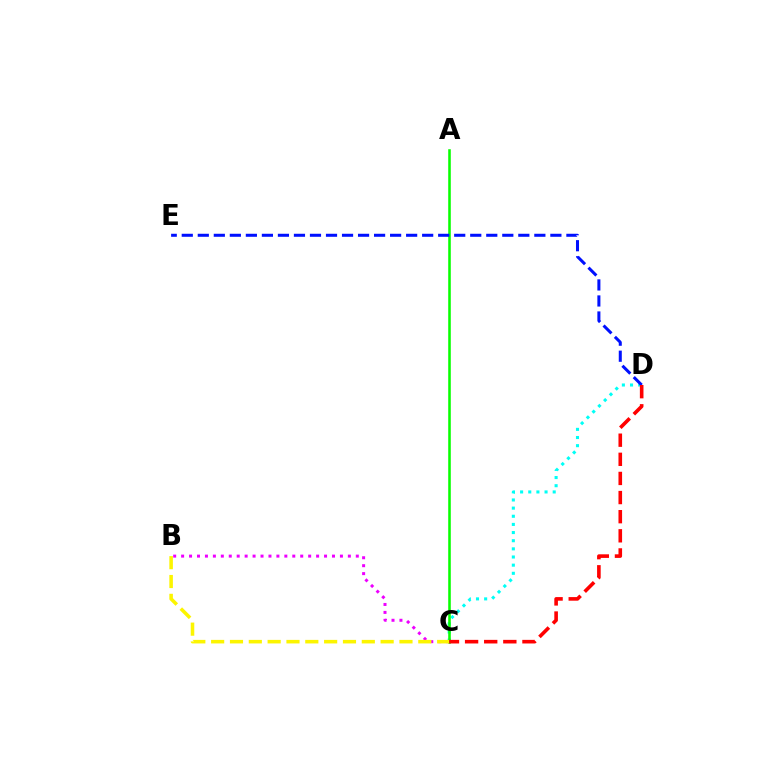{('C', 'D'): [{'color': '#00fff6', 'line_style': 'dotted', 'thickness': 2.21}, {'color': '#ff0000', 'line_style': 'dashed', 'thickness': 2.6}], ('A', 'C'): [{'color': '#08ff00', 'line_style': 'solid', 'thickness': 1.85}], ('B', 'C'): [{'color': '#ee00ff', 'line_style': 'dotted', 'thickness': 2.16}, {'color': '#fcf500', 'line_style': 'dashed', 'thickness': 2.56}], ('D', 'E'): [{'color': '#0010ff', 'line_style': 'dashed', 'thickness': 2.18}]}